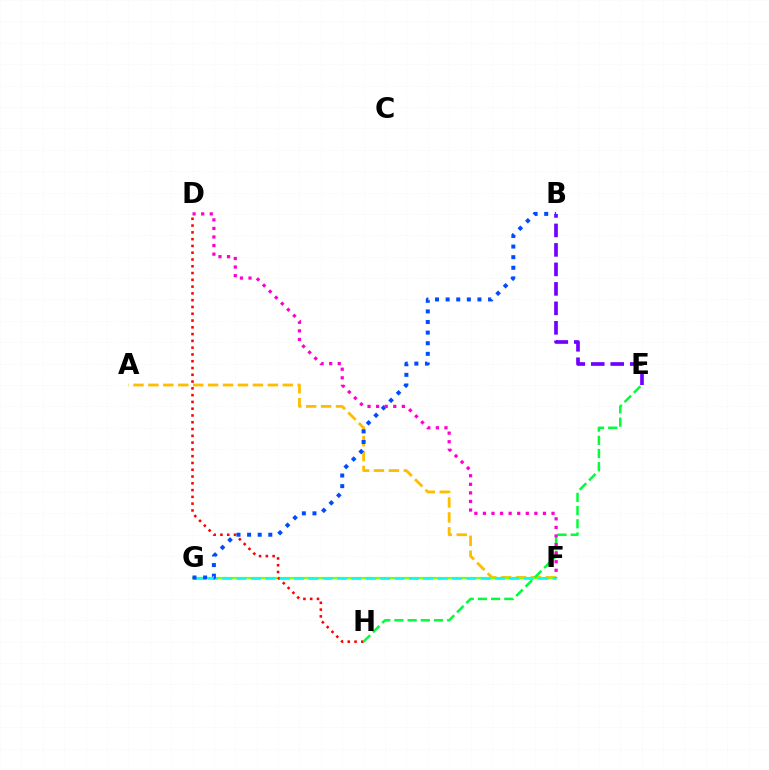{('A', 'F'): [{'color': '#ffbd00', 'line_style': 'dashed', 'thickness': 2.03}], ('F', 'G'): [{'color': '#84ff00', 'line_style': 'solid', 'thickness': 1.6}, {'color': '#00fff6', 'line_style': 'dashed', 'thickness': 1.95}], ('B', 'E'): [{'color': '#7200ff', 'line_style': 'dashed', 'thickness': 2.65}], ('D', 'H'): [{'color': '#ff0000', 'line_style': 'dotted', 'thickness': 1.84}], ('E', 'H'): [{'color': '#00ff39', 'line_style': 'dashed', 'thickness': 1.79}], ('B', 'G'): [{'color': '#004bff', 'line_style': 'dotted', 'thickness': 2.88}], ('D', 'F'): [{'color': '#ff00cf', 'line_style': 'dotted', 'thickness': 2.33}]}